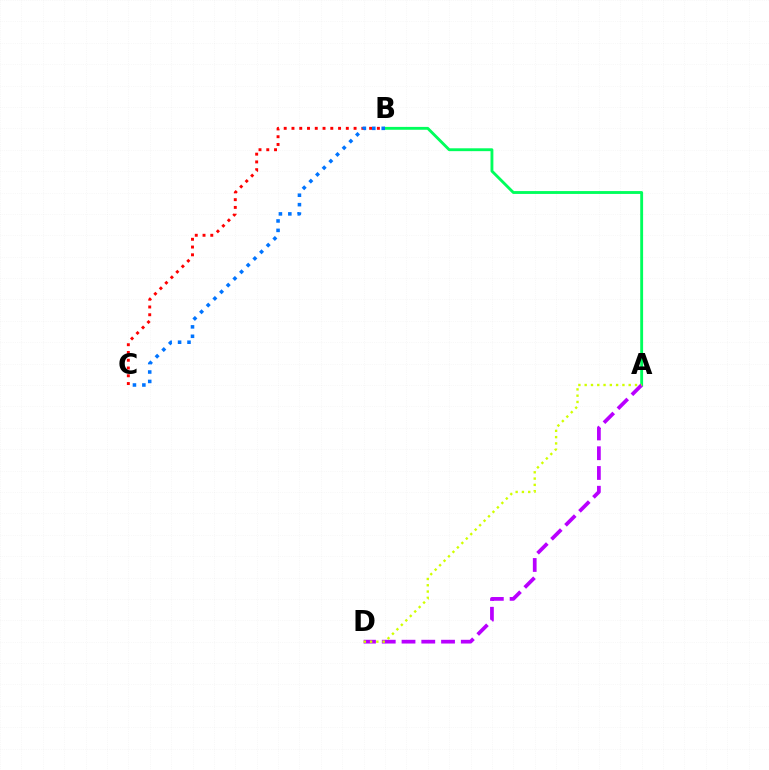{('A', 'B'): [{'color': '#00ff5c', 'line_style': 'solid', 'thickness': 2.06}], ('B', 'C'): [{'color': '#ff0000', 'line_style': 'dotted', 'thickness': 2.11}, {'color': '#0074ff', 'line_style': 'dotted', 'thickness': 2.56}], ('A', 'D'): [{'color': '#b900ff', 'line_style': 'dashed', 'thickness': 2.68}, {'color': '#d1ff00', 'line_style': 'dotted', 'thickness': 1.71}]}